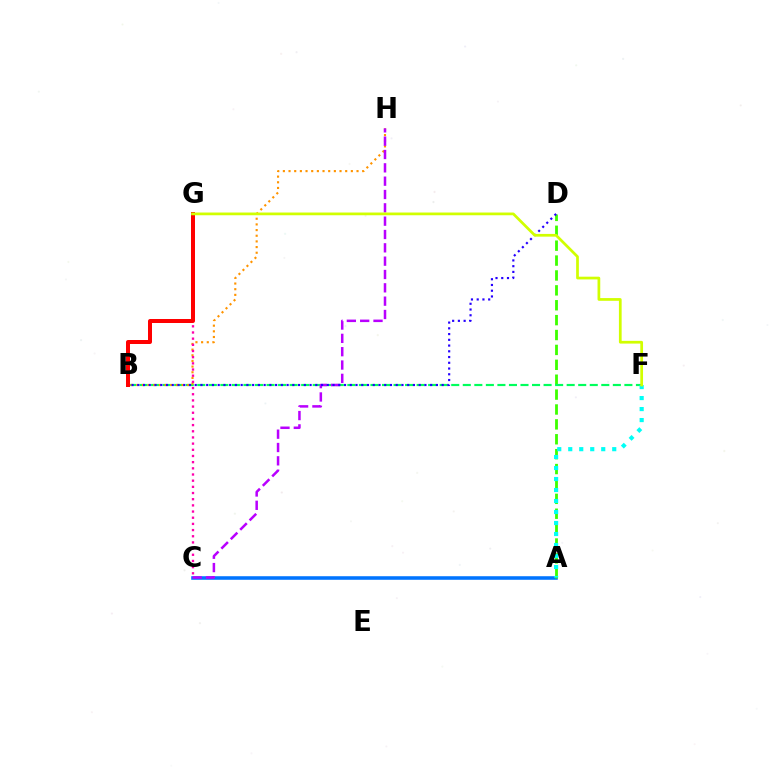{('A', 'C'): [{'color': '#0074ff', 'line_style': 'solid', 'thickness': 2.56}], ('A', 'D'): [{'color': '#3dff00', 'line_style': 'dashed', 'thickness': 2.02}], ('B', 'F'): [{'color': '#00ff5c', 'line_style': 'dashed', 'thickness': 1.57}], ('B', 'H'): [{'color': '#ff9400', 'line_style': 'dotted', 'thickness': 1.54}], ('C', 'G'): [{'color': '#ff00ac', 'line_style': 'dotted', 'thickness': 1.68}], ('A', 'F'): [{'color': '#00fff6', 'line_style': 'dotted', 'thickness': 2.99}], ('C', 'H'): [{'color': '#b900ff', 'line_style': 'dashed', 'thickness': 1.81}], ('B', 'G'): [{'color': '#ff0000', 'line_style': 'solid', 'thickness': 2.87}], ('B', 'D'): [{'color': '#2500ff', 'line_style': 'dotted', 'thickness': 1.56}], ('F', 'G'): [{'color': '#d1ff00', 'line_style': 'solid', 'thickness': 1.97}]}